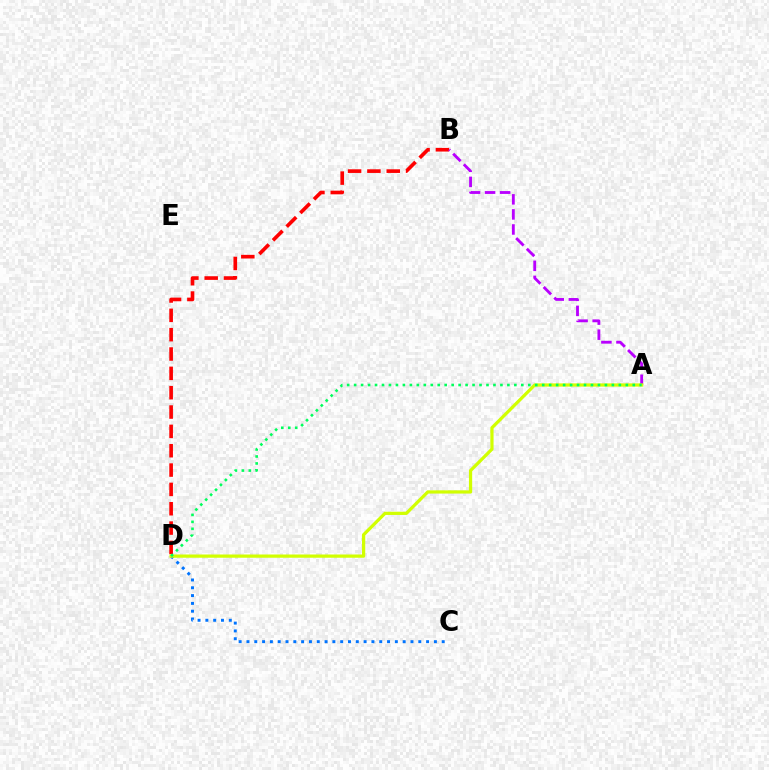{('B', 'D'): [{'color': '#ff0000', 'line_style': 'dashed', 'thickness': 2.63}], ('C', 'D'): [{'color': '#0074ff', 'line_style': 'dotted', 'thickness': 2.12}], ('A', 'B'): [{'color': '#b900ff', 'line_style': 'dashed', 'thickness': 2.05}], ('A', 'D'): [{'color': '#d1ff00', 'line_style': 'solid', 'thickness': 2.33}, {'color': '#00ff5c', 'line_style': 'dotted', 'thickness': 1.89}]}